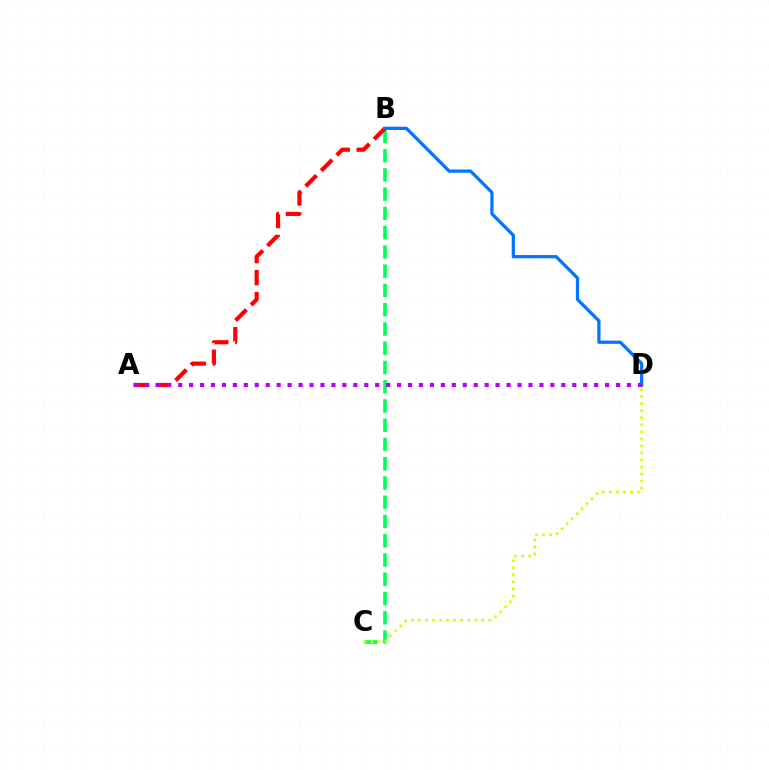{('B', 'C'): [{'color': '#00ff5c', 'line_style': 'dashed', 'thickness': 2.62}], ('C', 'D'): [{'color': '#d1ff00', 'line_style': 'dotted', 'thickness': 1.91}], ('A', 'B'): [{'color': '#ff0000', 'line_style': 'dashed', 'thickness': 2.99}], ('B', 'D'): [{'color': '#0074ff', 'line_style': 'solid', 'thickness': 2.32}], ('A', 'D'): [{'color': '#b900ff', 'line_style': 'dotted', 'thickness': 2.97}]}